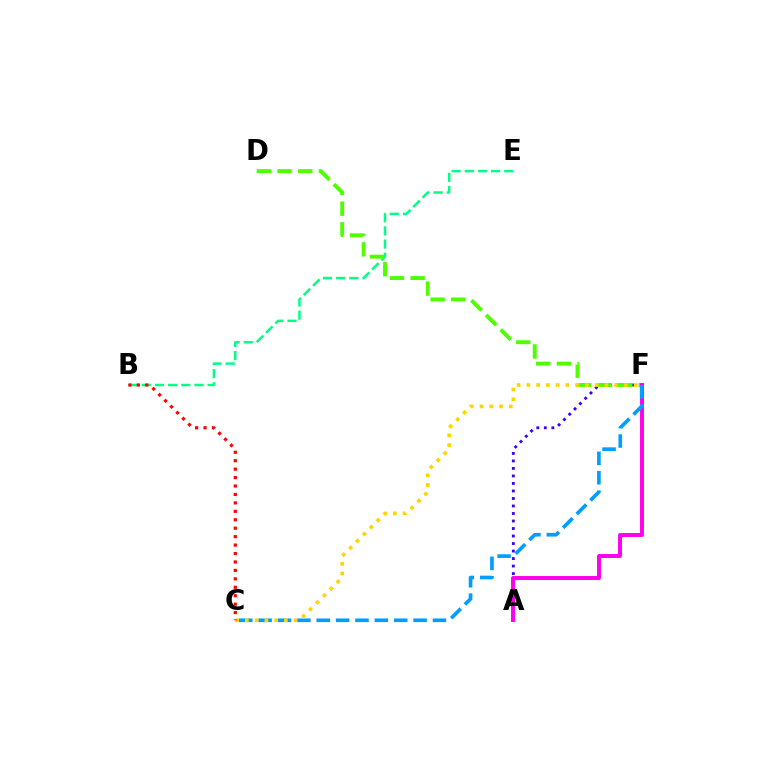{('A', 'F'): [{'color': '#3700ff', 'line_style': 'dotted', 'thickness': 2.04}, {'color': '#ff00ed', 'line_style': 'solid', 'thickness': 2.83}], ('B', 'E'): [{'color': '#00ff86', 'line_style': 'dashed', 'thickness': 1.79}], ('D', 'F'): [{'color': '#4fff00', 'line_style': 'dashed', 'thickness': 2.81}], ('C', 'F'): [{'color': '#009eff', 'line_style': 'dashed', 'thickness': 2.63}, {'color': '#ffd500', 'line_style': 'dotted', 'thickness': 2.65}], ('B', 'C'): [{'color': '#ff0000', 'line_style': 'dotted', 'thickness': 2.29}]}